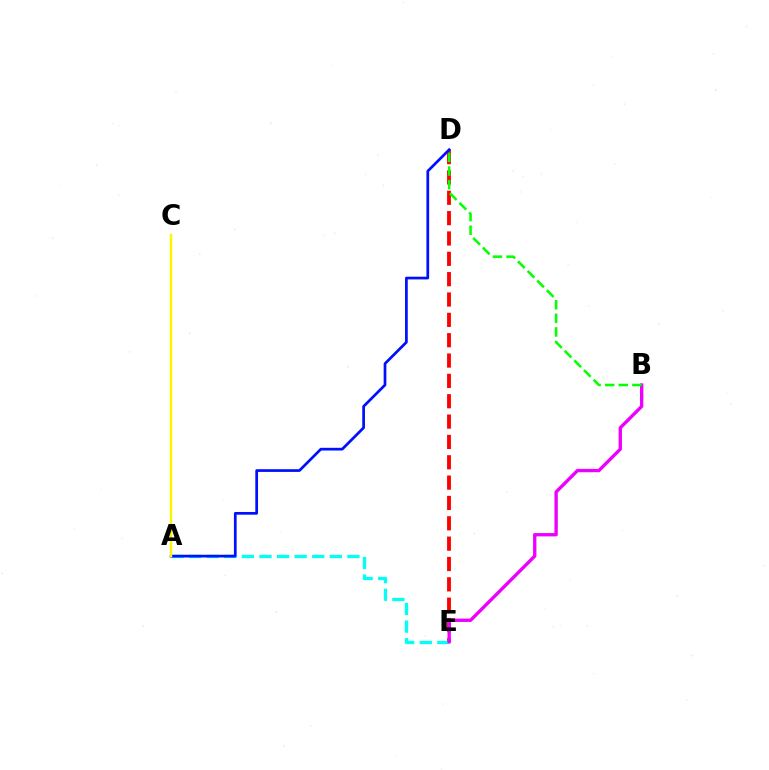{('D', 'E'): [{'color': '#ff0000', 'line_style': 'dashed', 'thickness': 2.76}], ('A', 'E'): [{'color': '#00fff6', 'line_style': 'dashed', 'thickness': 2.39}], ('B', 'E'): [{'color': '#ee00ff', 'line_style': 'solid', 'thickness': 2.4}], ('A', 'D'): [{'color': '#0010ff', 'line_style': 'solid', 'thickness': 1.96}], ('B', 'D'): [{'color': '#08ff00', 'line_style': 'dashed', 'thickness': 1.85}], ('A', 'C'): [{'color': '#fcf500', 'line_style': 'solid', 'thickness': 1.76}]}